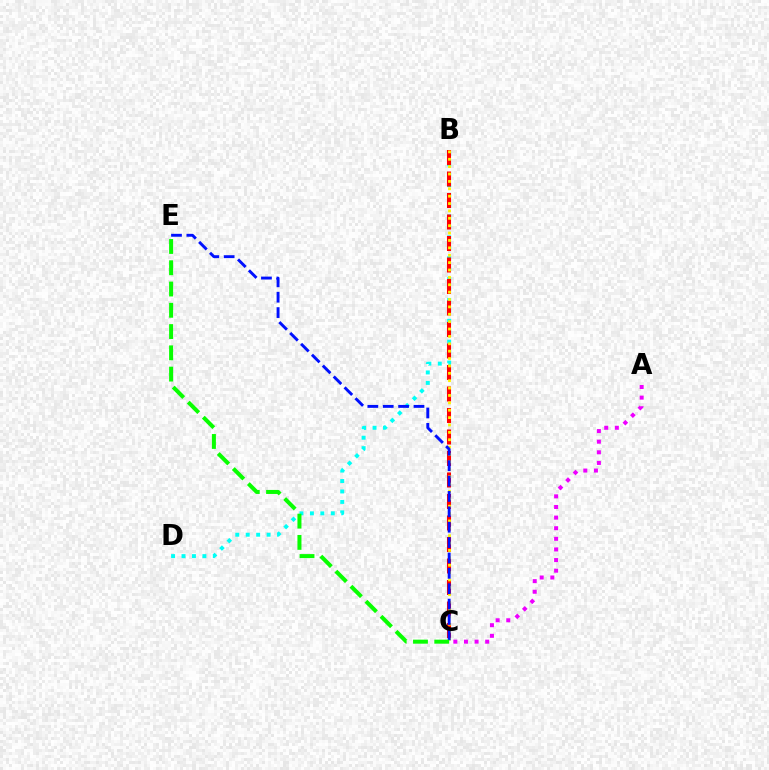{('A', 'C'): [{'color': '#ee00ff', 'line_style': 'dotted', 'thickness': 2.88}], ('B', 'D'): [{'color': '#00fff6', 'line_style': 'dotted', 'thickness': 2.84}], ('B', 'C'): [{'color': '#ff0000', 'line_style': 'dashed', 'thickness': 2.92}, {'color': '#fcf500', 'line_style': 'dotted', 'thickness': 2.01}], ('C', 'E'): [{'color': '#0010ff', 'line_style': 'dashed', 'thickness': 2.09}, {'color': '#08ff00', 'line_style': 'dashed', 'thickness': 2.89}]}